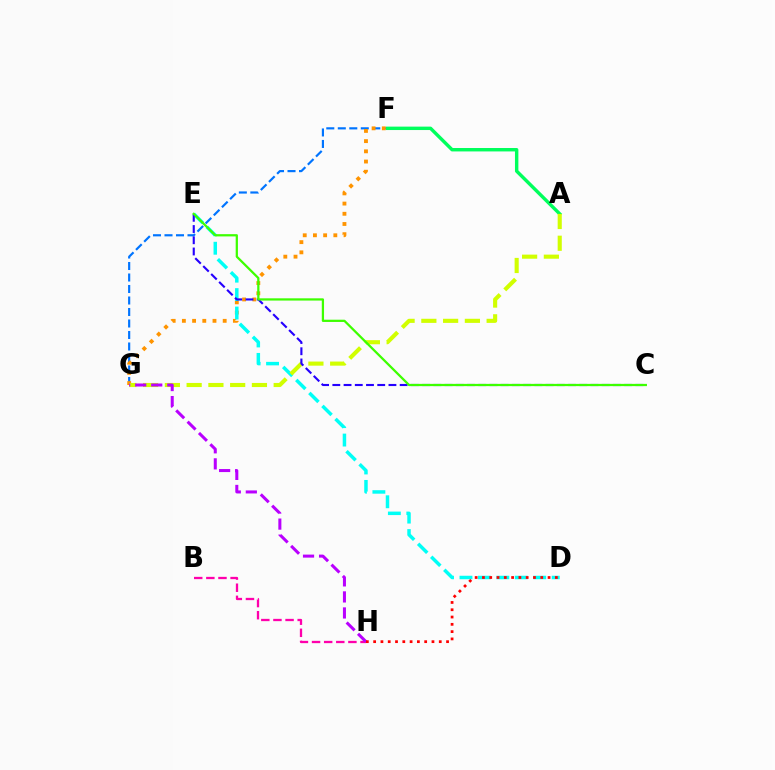{('F', 'G'): [{'color': '#0074ff', 'line_style': 'dashed', 'thickness': 1.56}, {'color': '#ff9400', 'line_style': 'dotted', 'thickness': 2.77}], ('A', 'F'): [{'color': '#00ff5c', 'line_style': 'solid', 'thickness': 2.46}], ('B', 'H'): [{'color': '#ff00ac', 'line_style': 'dashed', 'thickness': 1.65}], ('D', 'E'): [{'color': '#00fff6', 'line_style': 'dashed', 'thickness': 2.5}], ('A', 'G'): [{'color': '#d1ff00', 'line_style': 'dashed', 'thickness': 2.96}], ('C', 'E'): [{'color': '#2500ff', 'line_style': 'dashed', 'thickness': 1.52}, {'color': '#3dff00', 'line_style': 'solid', 'thickness': 1.62}], ('G', 'H'): [{'color': '#b900ff', 'line_style': 'dashed', 'thickness': 2.18}], ('D', 'H'): [{'color': '#ff0000', 'line_style': 'dotted', 'thickness': 1.98}]}